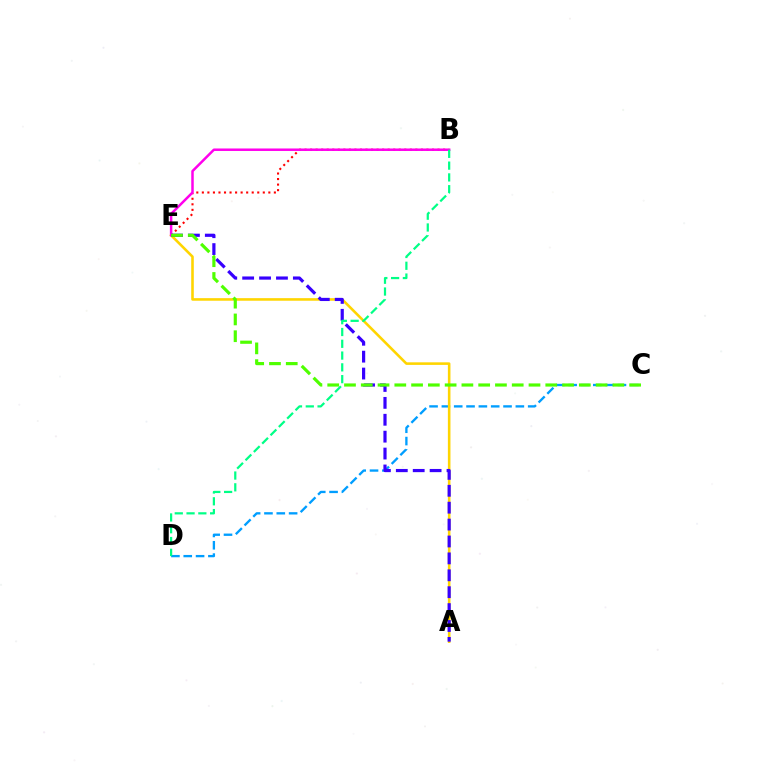{('B', 'E'): [{'color': '#ff0000', 'line_style': 'dotted', 'thickness': 1.51}, {'color': '#ff00ed', 'line_style': 'solid', 'thickness': 1.8}], ('C', 'D'): [{'color': '#009eff', 'line_style': 'dashed', 'thickness': 1.67}], ('A', 'E'): [{'color': '#ffd500', 'line_style': 'solid', 'thickness': 1.86}, {'color': '#3700ff', 'line_style': 'dashed', 'thickness': 2.3}], ('B', 'D'): [{'color': '#00ff86', 'line_style': 'dashed', 'thickness': 1.6}], ('C', 'E'): [{'color': '#4fff00', 'line_style': 'dashed', 'thickness': 2.28}]}